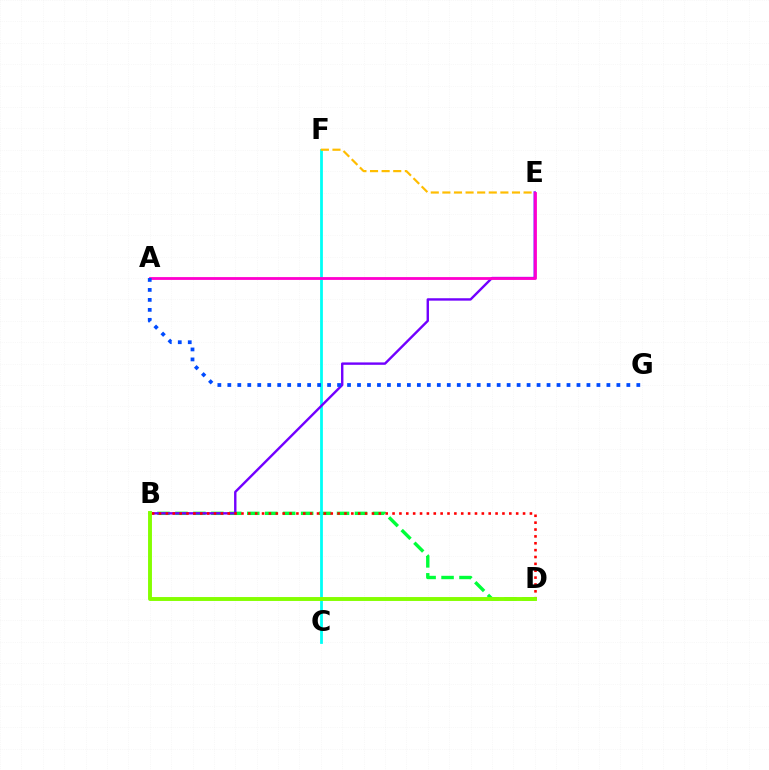{('B', 'D'): [{'color': '#00ff39', 'line_style': 'dashed', 'thickness': 2.44}, {'color': '#ff0000', 'line_style': 'dotted', 'thickness': 1.87}, {'color': '#84ff00', 'line_style': 'solid', 'thickness': 2.81}], ('C', 'F'): [{'color': '#00fff6', 'line_style': 'solid', 'thickness': 2.0}], ('B', 'E'): [{'color': '#7200ff', 'line_style': 'solid', 'thickness': 1.73}], ('A', 'E'): [{'color': '#ff00cf', 'line_style': 'solid', 'thickness': 2.03}], ('A', 'G'): [{'color': '#004bff', 'line_style': 'dotted', 'thickness': 2.71}], ('E', 'F'): [{'color': '#ffbd00', 'line_style': 'dashed', 'thickness': 1.58}]}